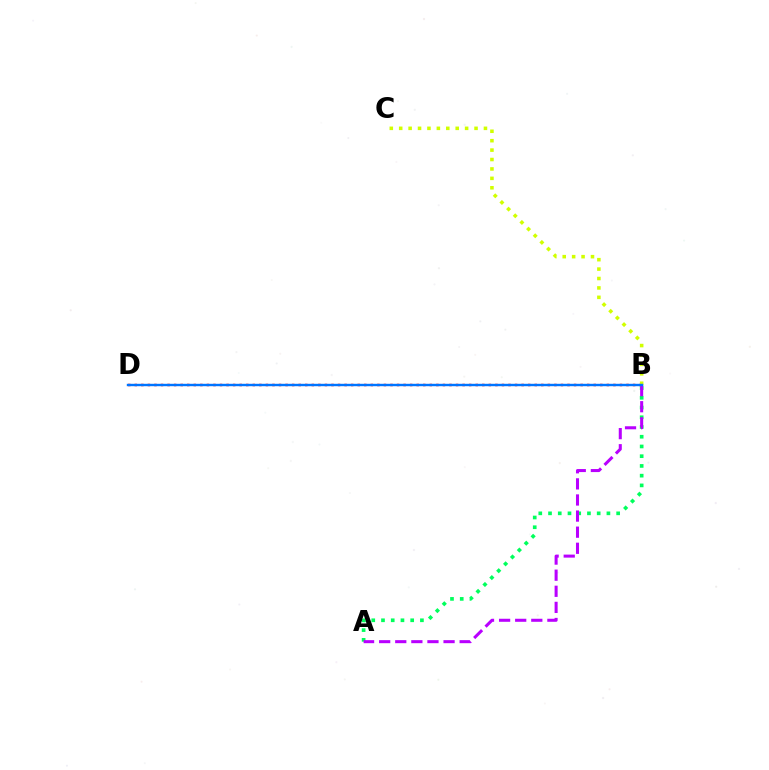{('B', 'D'): [{'color': '#ff0000', 'line_style': 'dotted', 'thickness': 1.78}, {'color': '#0074ff', 'line_style': 'solid', 'thickness': 1.73}], ('A', 'B'): [{'color': '#00ff5c', 'line_style': 'dotted', 'thickness': 2.64}, {'color': '#b900ff', 'line_style': 'dashed', 'thickness': 2.19}], ('B', 'C'): [{'color': '#d1ff00', 'line_style': 'dotted', 'thickness': 2.56}]}